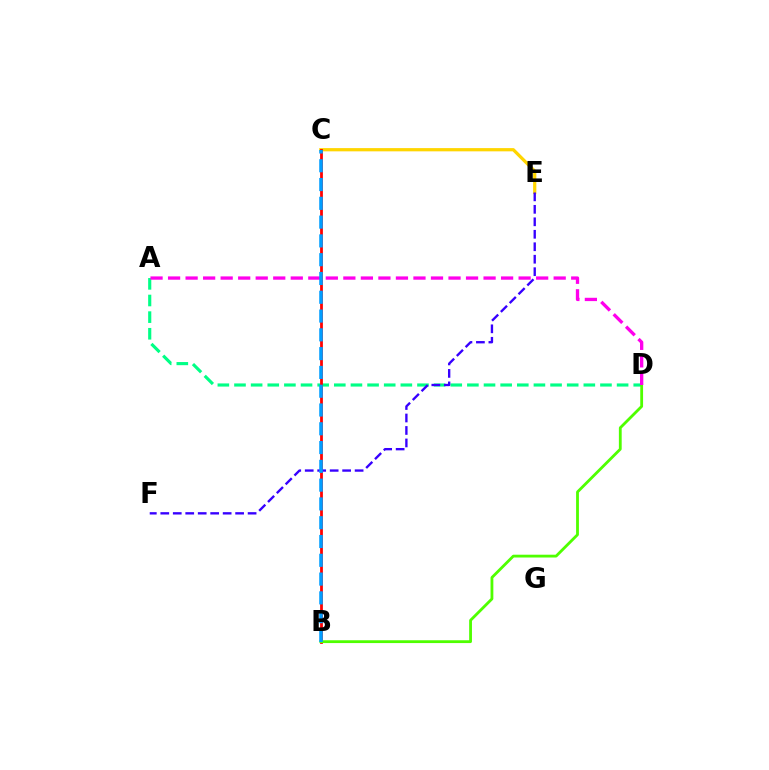{('C', 'E'): [{'color': '#ffd500', 'line_style': 'solid', 'thickness': 2.33}], ('A', 'D'): [{'color': '#00ff86', 'line_style': 'dashed', 'thickness': 2.26}, {'color': '#ff00ed', 'line_style': 'dashed', 'thickness': 2.38}], ('B', 'C'): [{'color': '#ff0000', 'line_style': 'solid', 'thickness': 2.0}, {'color': '#009eff', 'line_style': 'dashed', 'thickness': 2.55}], ('E', 'F'): [{'color': '#3700ff', 'line_style': 'dashed', 'thickness': 1.69}], ('B', 'D'): [{'color': '#4fff00', 'line_style': 'solid', 'thickness': 2.02}]}